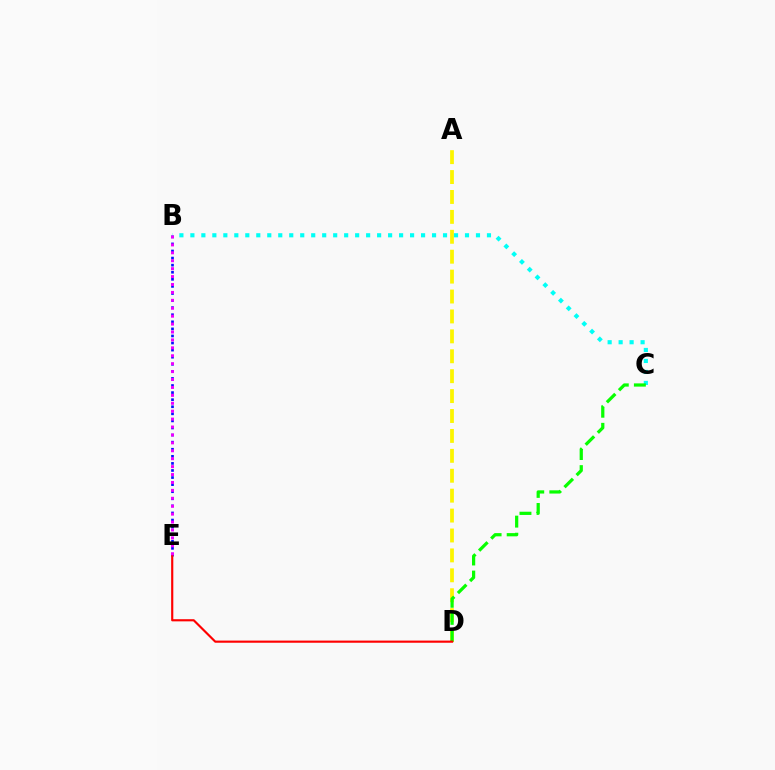{('A', 'D'): [{'color': '#fcf500', 'line_style': 'dashed', 'thickness': 2.71}], ('B', 'E'): [{'color': '#0010ff', 'line_style': 'dotted', 'thickness': 1.92}, {'color': '#ee00ff', 'line_style': 'dotted', 'thickness': 2.15}], ('B', 'C'): [{'color': '#00fff6', 'line_style': 'dotted', 'thickness': 2.98}], ('C', 'D'): [{'color': '#08ff00', 'line_style': 'dashed', 'thickness': 2.32}], ('D', 'E'): [{'color': '#ff0000', 'line_style': 'solid', 'thickness': 1.55}]}